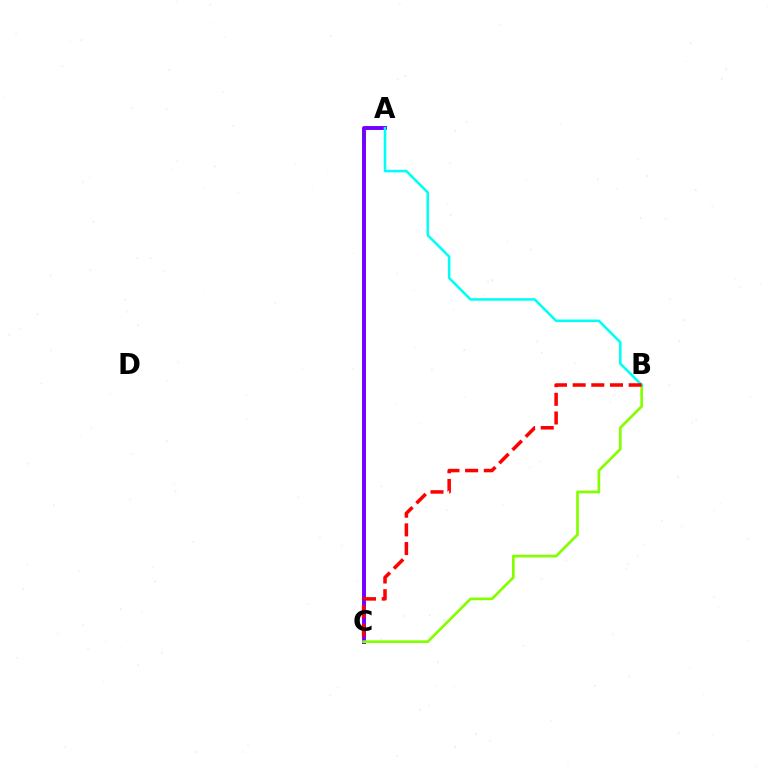{('A', 'C'): [{'color': '#7200ff', 'line_style': 'solid', 'thickness': 2.82}], ('B', 'C'): [{'color': '#84ff00', 'line_style': 'solid', 'thickness': 1.94}, {'color': '#ff0000', 'line_style': 'dashed', 'thickness': 2.54}], ('A', 'B'): [{'color': '#00fff6', 'line_style': 'solid', 'thickness': 1.84}]}